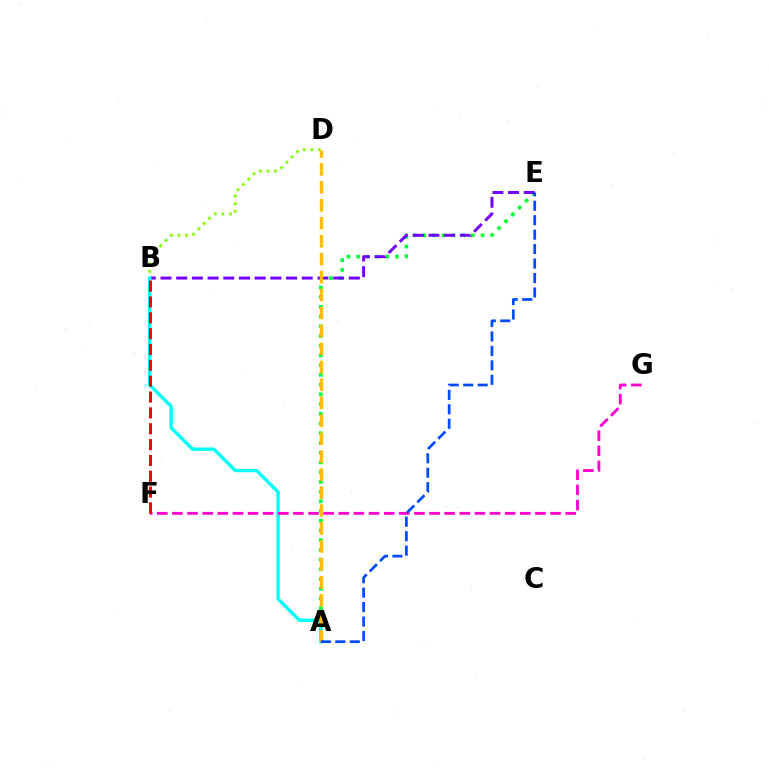{('A', 'E'): [{'color': '#00ff39', 'line_style': 'dotted', 'thickness': 2.64}, {'color': '#004bff', 'line_style': 'dashed', 'thickness': 1.96}], ('B', 'E'): [{'color': '#7200ff', 'line_style': 'dashed', 'thickness': 2.13}], ('B', 'D'): [{'color': '#84ff00', 'line_style': 'dotted', 'thickness': 2.05}], ('A', 'B'): [{'color': '#00fff6', 'line_style': 'solid', 'thickness': 2.44}], ('F', 'G'): [{'color': '#ff00cf', 'line_style': 'dashed', 'thickness': 2.05}], ('A', 'D'): [{'color': '#ffbd00', 'line_style': 'dashed', 'thickness': 2.44}], ('B', 'F'): [{'color': '#ff0000', 'line_style': 'dashed', 'thickness': 2.15}]}